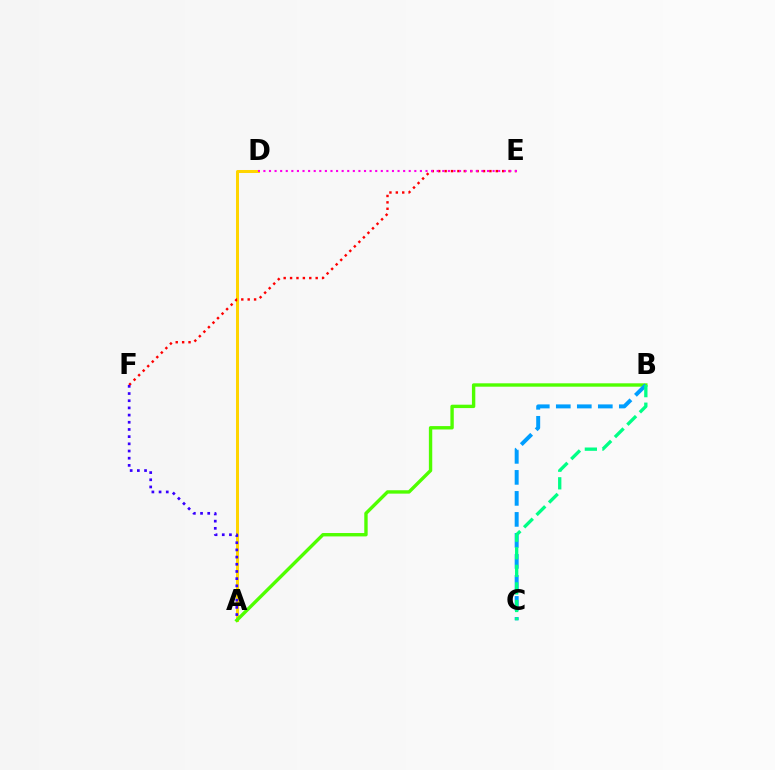{('A', 'D'): [{'color': '#ffd500', 'line_style': 'solid', 'thickness': 2.17}], ('A', 'B'): [{'color': '#4fff00', 'line_style': 'solid', 'thickness': 2.43}], ('B', 'C'): [{'color': '#009eff', 'line_style': 'dashed', 'thickness': 2.85}, {'color': '#00ff86', 'line_style': 'dashed', 'thickness': 2.39}], ('E', 'F'): [{'color': '#ff0000', 'line_style': 'dotted', 'thickness': 1.74}], ('D', 'E'): [{'color': '#ff00ed', 'line_style': 'dotted', 'thickness': 1.52}], ('A', 'F'): [{'color': '#3700ff', 'line_style': 'dotted', 'thickness': 1.95}]}